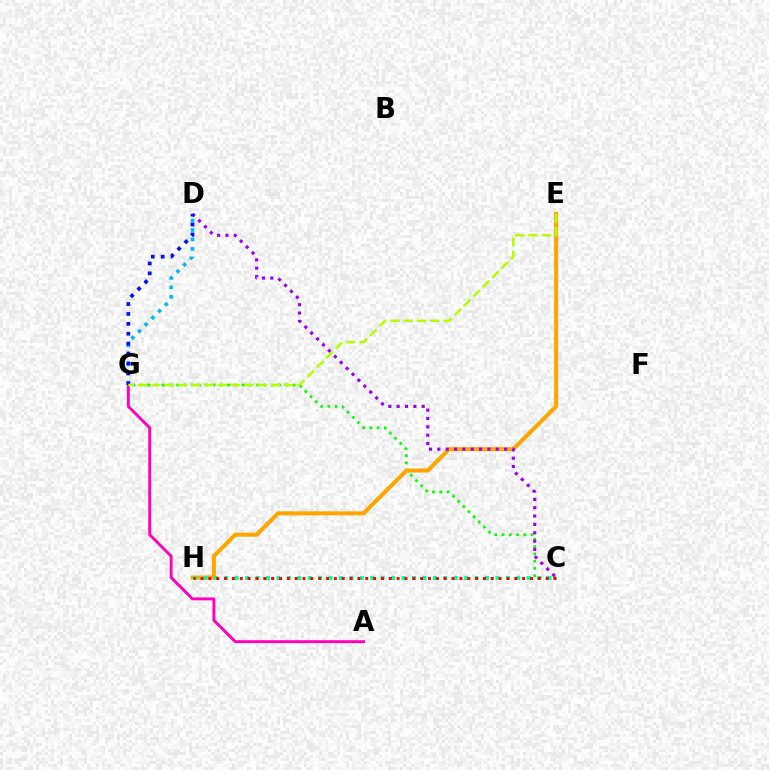{('D', 'G'): [{'color': '#00b5ff', 'line_style': 'dotted', 'thickness': 2.57}, {'color': '#0010ff', 'line_style': 'dotted', 'thickness': 2.69}], ('C', 'G'): [{'color': '#08ff00', 'line_style': 'dotted', 'thickness': 1.98}], ('E', 'H'): [{'color': '#ffa500', 'line_style': 'solid', 'thickness': 2.89}], ('C', 'H'): [{'color': '#00ff9d', 'line_style': 'dotted', 'thickness': 2.83}, {'color': '#ff0000', 'line_style': 'dotted', 'thickness': 2.13}], ('A', 'G'): [{'color': '#ff00bd', 'line_style': 'solid', 'thickness': 2.09}], ('C', 'D'): [{'color': '#9b00ff', 'line_style': 'dotted', 'thickness': 2.27}], ('E', 'G'): [{'color': '#b3ff00', 'line_style': 'dashed', 'thickness': 1.8}]}